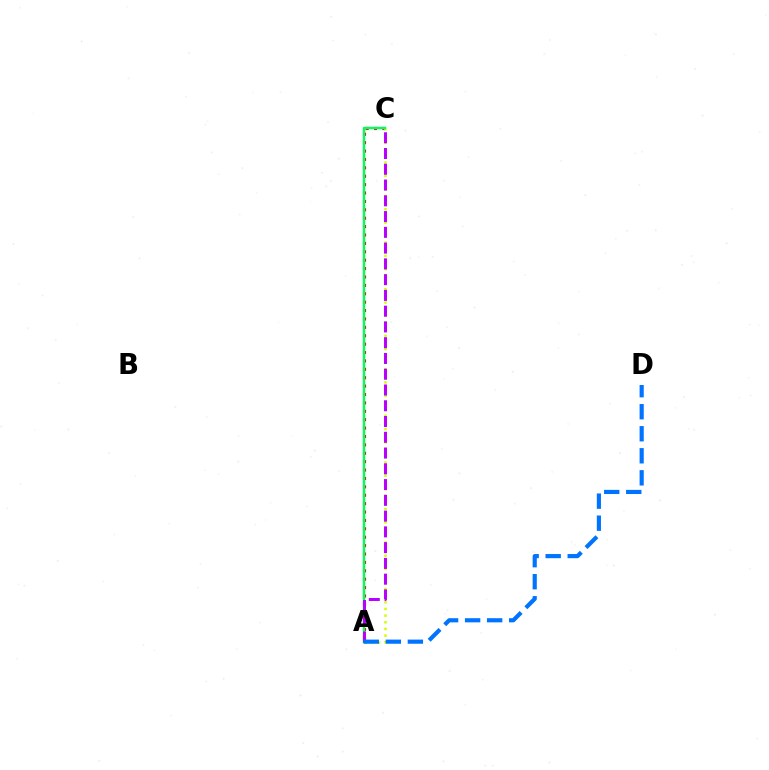{('A', 'C'): [{'color': '#ff0000', 'line_style': 'dotted', 'thickness': 2.28}, {'color': '#d1ff00', 'line_style': 'dotted', 'thickness': 1.81}, {'color': '#00ff5c', 'line_style': 'solid', 'thickness': 1.75}, {'color': '#b900ff', 'line_style': 'dashed', 'thickness': 2.14}], ('A', 'D'): [{'color': '#0074ff', 'line_style': 'dashed', 'thickness': 2.99}]}